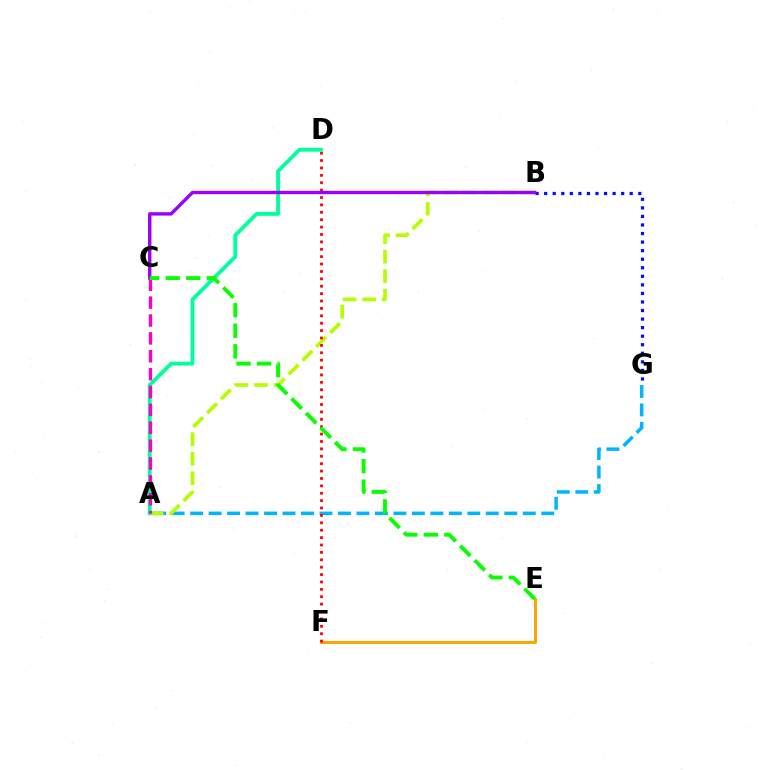{('B', 'G'): [{'color': '#0010ff', 'line_style': 'dotted', 'thickness': 2.32}], ('E', 'F'): [{'color': '#ffa500', 'line_style': 'solid', 'thickness': 2.17}], ('A', 'G'): [{'color': '#00b5ff', 'line_style': 'dashed', 'thickness': 2.51}], ('A', 'B'): [{'color': '#b3ff00', 'line_style': 'dashed', 'thickness': 2.65}], ('D', 'F'): [{'color': '#ff0000', 'line_style': 'dotted', 'thickness': 2.01}], ('A', 'D'): [{'color': '#00ff9d', 'line_style': 'solid', 'thickness': 2.77}], ('B', 'C'): [{'color': '#9b00ff', 'line_style': 'solid', 'thickness': 2.43}], ('A', 'C'): [{'color': '#ff00bd', 'line_style': 'dashed', 'thickness': 2.43}], ('C', 'E'): [{'color': '#08ff00', 'line_style': 'dashed', 'thickness': 2.79}]}